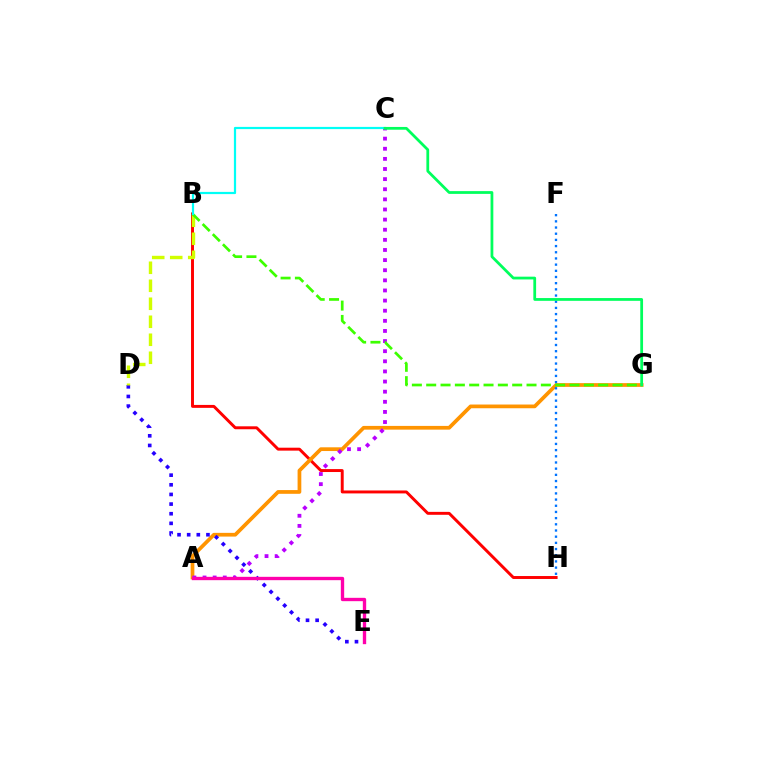{('B', 'H'): [{'color': '#ff0000', 'line_style': 'solid', 'thickness': 2.11}], ('A', 'G'): [{'color': '#ff9400', 'line_style': 'solid', 'thickness': 2.68}], ('F', 'H'): [{'color': '#0074ff', 'line_style': 'dotted', 'thickness': 1.68}], ('A', 'C'): [{'color': '#b900ff', 'line_style': 'dotted', 'thickness': 2.75}], ('D', 'E'): [{'color': '#2500ff', 'line_style': 'dotted', 'thickness': 2.62}], ('A', 'E'): [{'color': '#ff00ac', 'line_style': 'solid', 'thickness': 2.41}], ('B', 'D'): [{'color': '#d1ff00', 'line_style': 'dashed', 'thickness': 2.45}], ('B', 'G'): [{'color': '#3dff00', 'line_style': 'dashed', 'thickness': 1.95}], ('B', 'C'): [{'color': '#00fff6', 'line_style': 'solid', 'thickness': 1.59}], ('C', 'G'): [{'color': '#00ff5c', 'line_style': 'solid', 'thickness': 1.99}]}